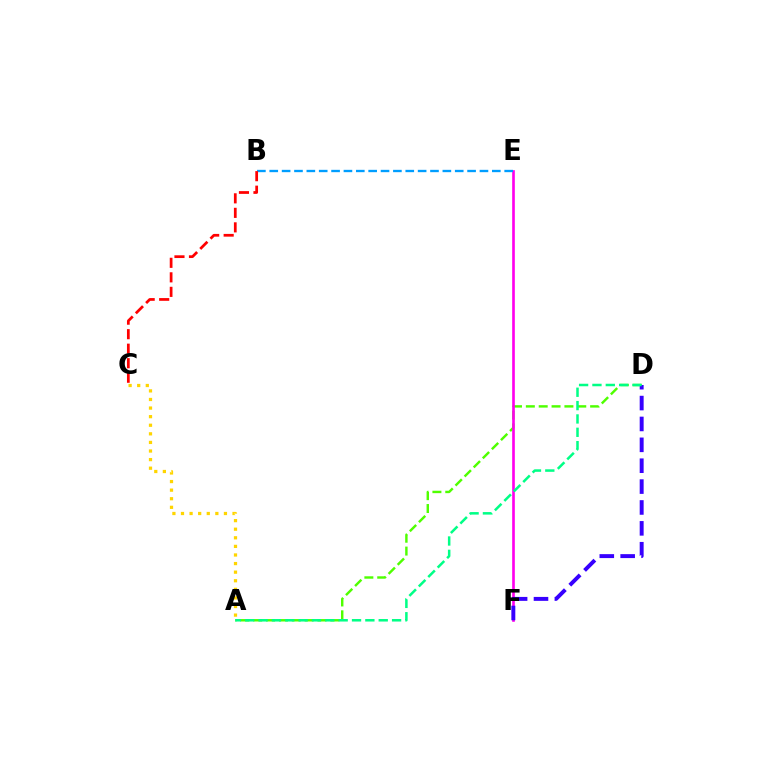{('A', 'D'): [{'color': '#4fff00', 'line_style': 'dashed', 'thickness': 1.75}, {'color': '#00ff86', 'line_style': 'dashed', 'thickness': 1.81}], ('E', 'F'): [{'color': '#ff00ed', 'line_style': 'solid', 'thickness': 1.91}], ('A', 'C'): [{'color': '#ffd500', 'line_style': 'dotted', 'thickness': 2.33}], ('B', 'E'): [{'color': '#009eff', 'line_style': 'dashed', 'thickness': 1.68}], ('B', 'C'): [{'color': '#ff0000', 'line_style': 'dashed', 'thickness': 1.97}], ('D', 'F'): [{'color': '#3700ff', 'line_style': 'dashed', 'thickness': 2.84}]}